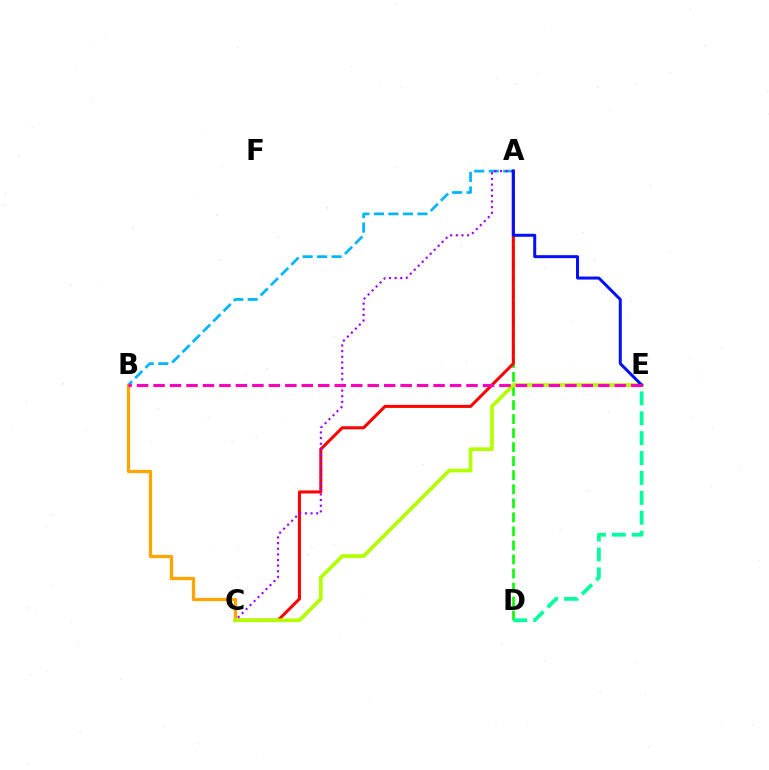{('A', 'D'): [{'color': '#08ff00', 'line_style': 'dashed', 'thickness': 1.91}], ('A', 'C'): [{'color': '#ff0000', 'line_style': 'solid', 'thickness': 2.19}, {'color': '#9b00ff', 'line_style': 'dotted', 'thickness': 1.53}], ('A', 'B'): [{'color': '#00b5ff', 'line_style': 'dashed', 'thickness': 1.97}], ('B', 'C'): [{'color': '#ffa500', 'line_style': 'solid', 'thickness': 2.37}], ('D', 'E'): [{'color': '#00ff9d', 'line_style': 'dashed', 'thickness': 2.7}], ('C', 'E'): [{'color': '#b3ff00', 'line_style': 'solid', 'thickness': 2.68}], ('A', 'E'): [{'color': '#0010ff', 'line_style': 'solid', 'thickness': 2.15}], ('B', 'E'): [{'color': '#ff00bd', 'line_style': 'dashed', 'thickness': 2.24}]}